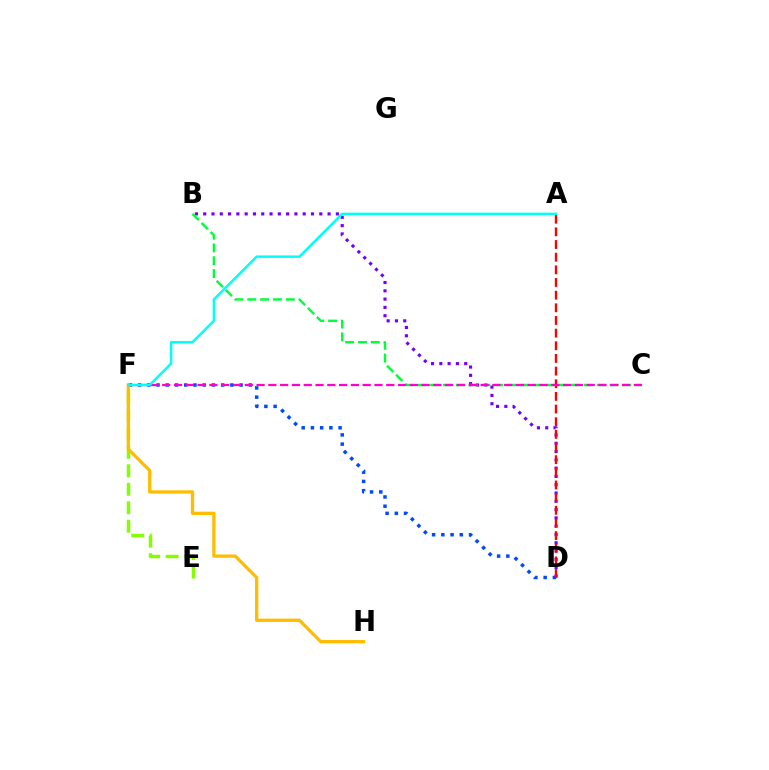{('D', 'F'): [{'color': '#004bff', 'line_style': 'dotted', 'thickness': 2.51}], ('E', 'F'): [{'color': '#84ff00', 'line_style': 'dashed', 'thickness': 2.51}], ('F', 'H'): [{'color': '#ffbd00', 'line_style': 'solid', 'thickness': 2.38}], ('B', 'D'): [{'color': '#7200ff', 'line_style': 'dotted', 'thickness': 2.25}], ('A', 'D'): [{'color': '#ff0000', 'line_style': 'dashed', 'thickness': 1.72}], ('B', 'C'): [{'color': '#00ff39', 'line_style': 'dashed', 'thickness': 1.74}], ('C', 'F'): [{'color': '#ff00cf', 'line_style': 'dashed', 'thickness': 1.6}], ('A', 'F'): [{'color': '#00fff6', 'line_style': 'solid', 'thickness': 1.78}]}